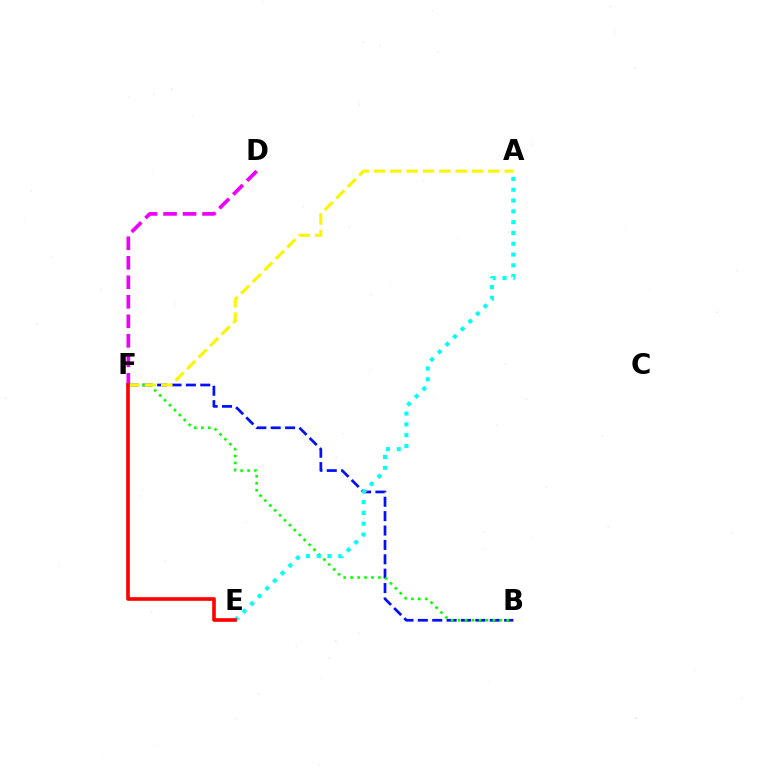{('B', 'F'): [{'color': '#0010ff', 'line_style': 'dashed', 'thickness': 1.95}, {'color': '#08ff00', 'line_style': 'dotted', 'thickness': 1.89}], ('D', 'F'): [{'color': '#ee00ff', 'line_style': 'dashed', 'thickness': 2.65}], ('A', 'F'): [{'color': '#fcf500', 'line_style': 'dashed', 'thickness': 2.22}], ('A', 'E'): [{'color': '#00fff6', 'line_style': 'dotted', 'thickness': 2.93}], ('E', 'F'): [{'color': '#ff0000', 'line_style': 'solid', 'thickness': 2.61}]}